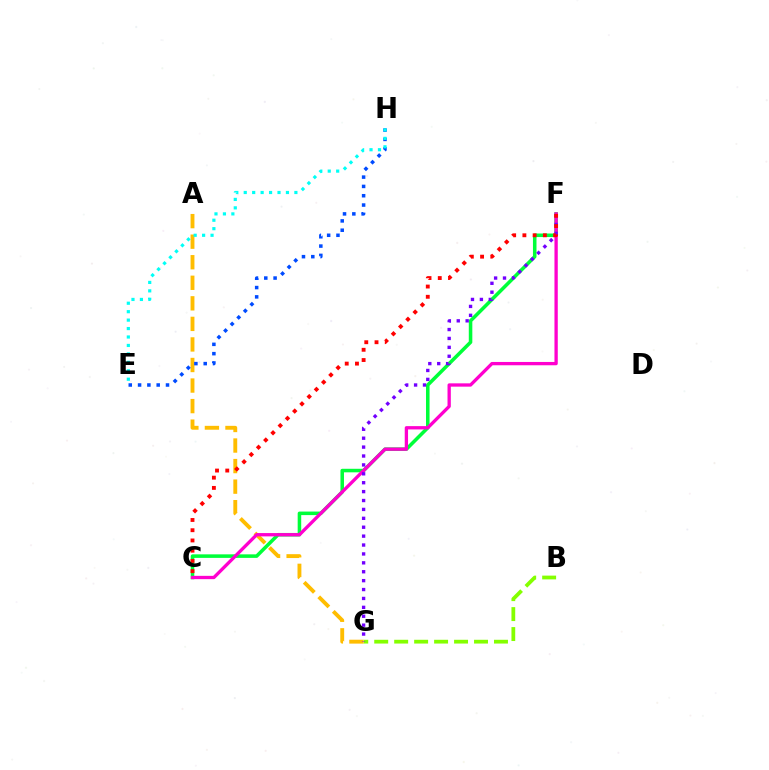{('B', 'G'): [{'color': '#84ff00', 'line_style': 'dashed', 'thickness': 2.71}], ('A', 'G'): [{'color': '#ffbd00', 'line_style': 'dashed', 'thickness': 2.79}], ('C', 'F'): [{'color': '#00ff39', 'line_style': 'solid', 'thickness': 2.55}, {'color': '#ff00cf', 'line_style': 'solid', 'thickness': 2.38}, {'color': '#ff0000', 'line_style': 'dotted', 'thickness': 2.78}], ('E', 'H'): [{'color': '#004bff', 'line_style': 'dotted', 'thickness': 2.53}, {'color': '#00fff6', 'line_style': 'dotted', 'thickness': 2.29}], ('F', 'G'): [{'color': '#7200ff', 'line_style': 'dotted', 'thickness': 2.42}]}